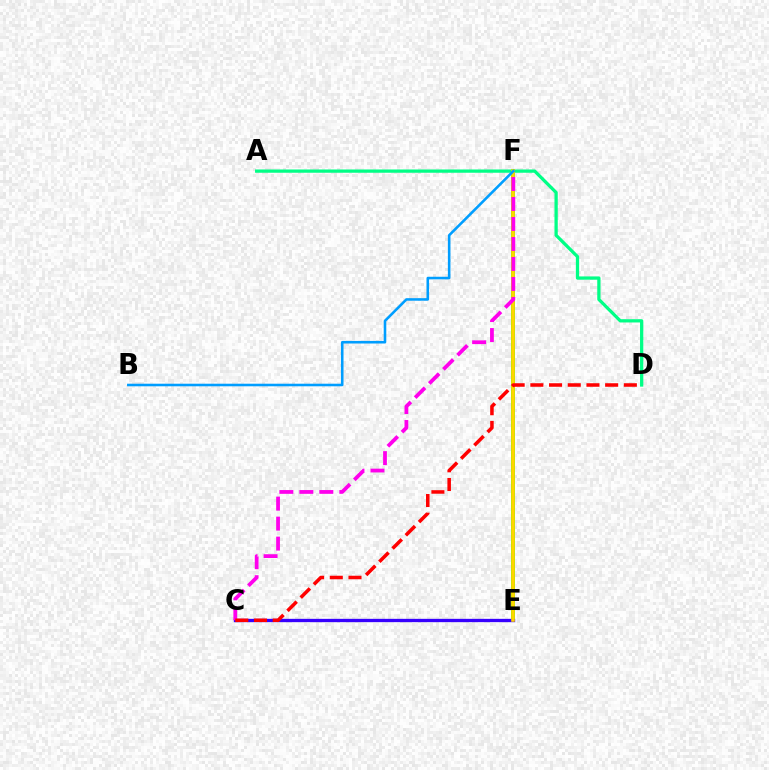{('E', 'F'): [{'color': '#4fff00', 'line_style': 'solid', 'thickness': 2.86}, {'color': '#ffd500', 'line_style': 'solid', 'thickness': 2.56}], ('A', 'D'): [{'color': '#00ff86', 'line_style': 'solid', 'thickness': 2.35}], ('C', 'E'): [{'color': '#3700ff', 'line_style': 'solid', 'thickness': 2.39}], ('C', 'F'): [{'color': '#ff00ed', 'line_style': 'dashed', 'thickness': 2.72}], ('B', 'F'): [{'color': '#009eff', 'line_style': 'solid', 'thickness': 1.86}], ('C', 'D'): [{'color': '#ff0000', 'line_style': 'dashed', 'thickness': 2.54}]}